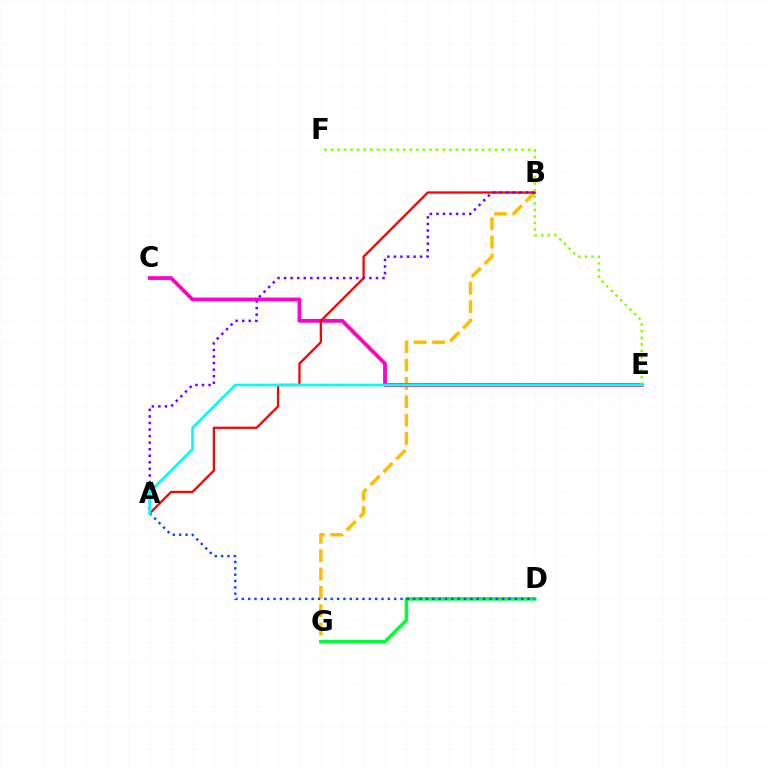{('B', 'G'): [{'color': '#ffbd00', 'line_style': 'dashed', 'thickness': 2.49}], ('D', 'G'): [{'color': '#00ff39', 'line_style': 'solid', 'thickness': 2.54}], ('C', 'E'): [{'color': '#ff00cf', 'line_style': 'solid', 'thickness': 2.73}], ('A', 'D'): [{'color': '#004bff', 'line_style': 'dotted', 'thickness': 1.73}], ('A', 'B'): [{'color': '#ff0000', 'line_style': 'solid', 'thickness': 1.64}, {'color': '#7200ff', 'line_style': 'dotted', 'thickness': 1.78}], ('E', 'F'): [{'color': '#84ff00', 'line_style': 'dotted', 'thickness': 1.79}], ('A', 'E'): [{'color': '#00fff6', 'line_style': 'solid', 'thickness': 1.93}]}